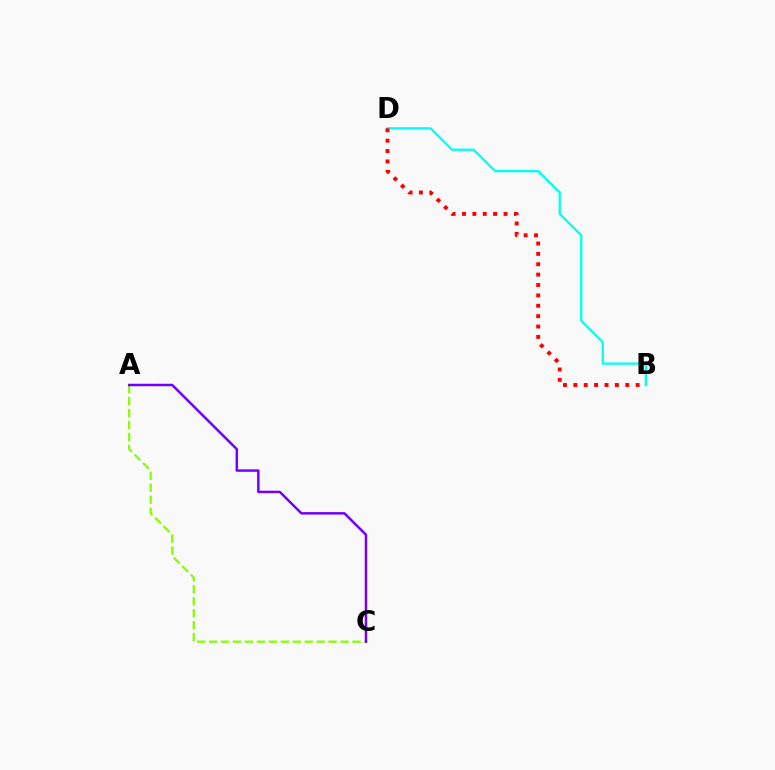{('B', 'D'): [{'color': '#00fff6', 'line_style': 'solid', 'thickness': 1.66}, {'color': '#ff0000', 'line_style': 'dotted', 'thickness': 2.82}], ('A', 'C'): [{'color': '#84ff00', 'line_style': 'dashed', 'thickness': 1.62}, {'color': '#7200ff', 'line_style': 'solid', 'thickness': 1.79}]}